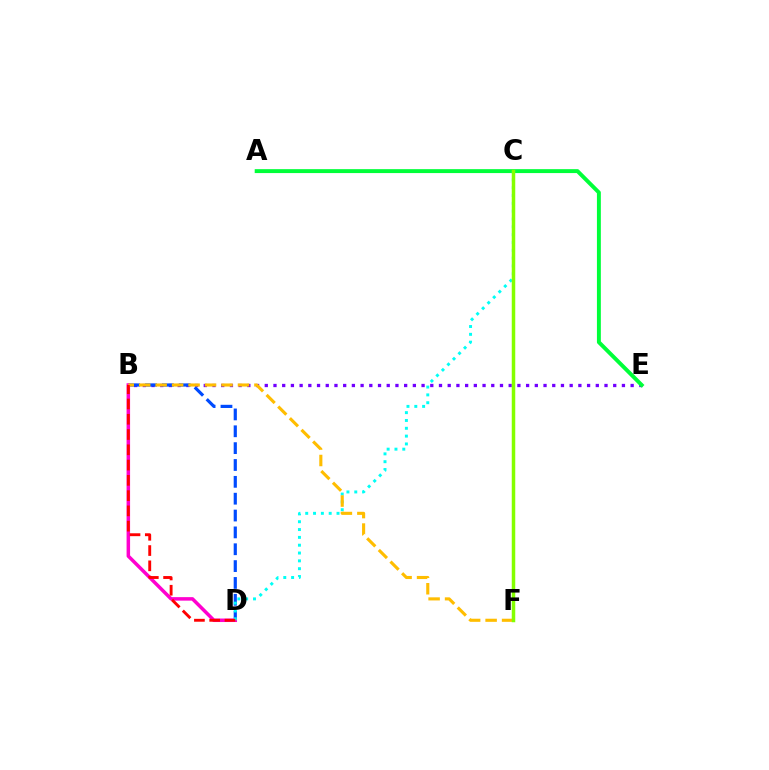{('B', 'E'): [{'color': '#7200ff', 'line_style': 'dotted', 'thickness': 2.37}], ('B', 'D'): [{'color': '#004bff', 'line_style': 'dashed', 'thickness': 2.29}, {'color': '#ff00cf', 'line_style': 'solid', 'thickness': 2.52}, {'color': '#ff0000', 'line_style': 'dashed', 'thickness': 2.07}], ('A', 'E'): [{'color': '#00ff39', 'line_style': 'solid', 'thickness': 2.83}], ('C', 'D'): [{'color': '#00fff6', 'line_style': 'dotted', 'thickness': 2.13}], ('B', 'F'): [{'color': '#ffbd00', 'line_style': 'dashed', 'thickness': 2.24}], ('C', 'F'): [{'color': '#84ff00', 'line_style': 'solid', 'thickness': 2.52}]}